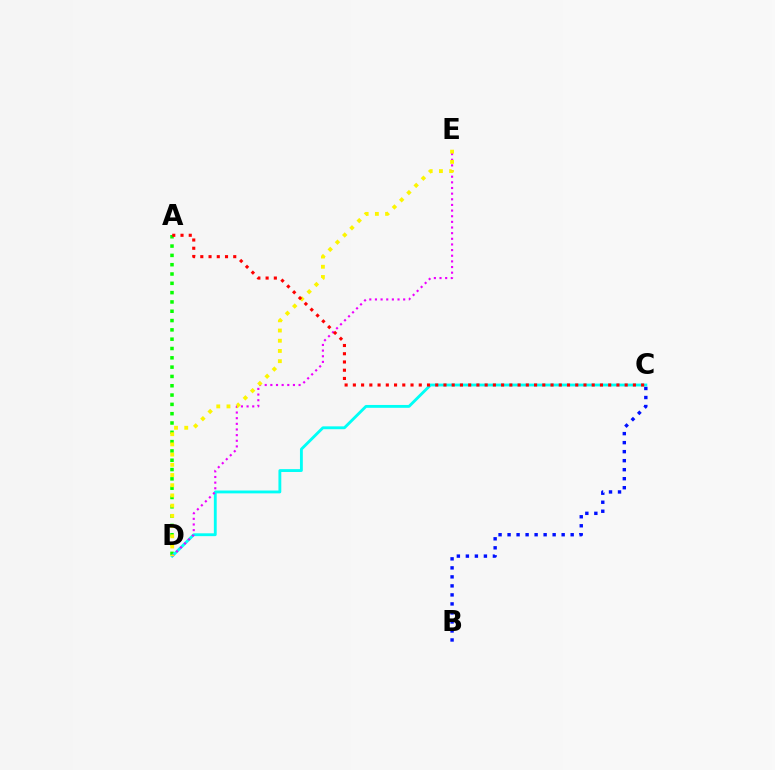{('A', 'D'): [{'color': '#08ff00', 'line_style': 'dotted', 'thickness': 2.53}], ('C', 'D'): [{'color': '#00fff6', 'line_style': 'solid', 'thickness': 2.05}], ('D', 'E'): [{'color': '#ee00ff', 'line_style': 'dotted', 'thickness': 1.53}, {'color': '#fcf500', 'line_style': 'dotted', 'thickness': 2.77}], ('B', 'C'): [{'color': '#0010ff', 'line_style': 'dotted', 'thickness': 2.45}], ('A', 'C'): [{'color': '#ff0000', 'line_style': 'dotted', 'thickness': 2.24}]}